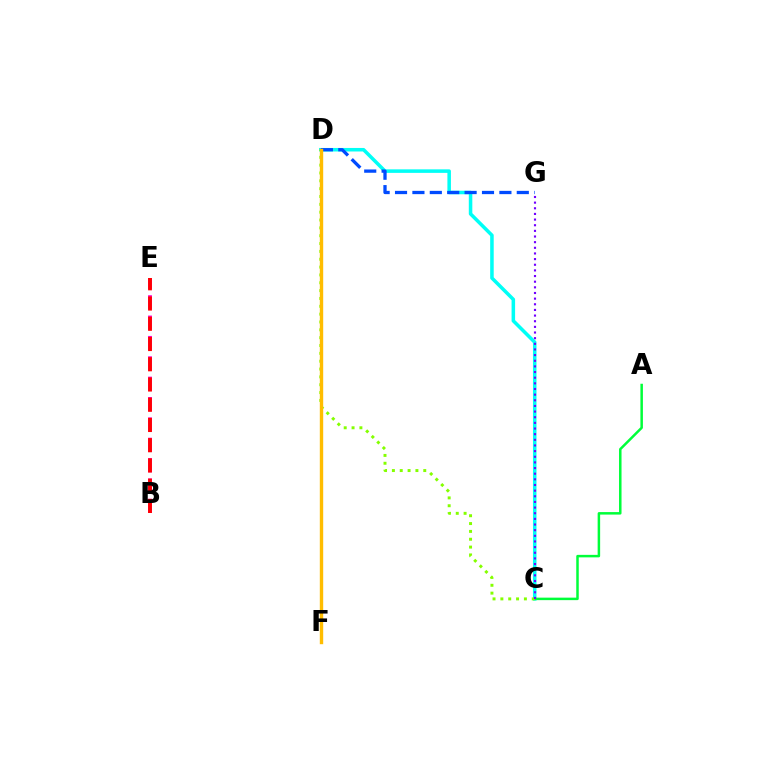{('B', 'E'): [{'color': '#ff00cf', 'line_style': 'dashed', 'thickness': 2.77}, {'color': '#ff0000', 'line_style': 'dashed', 'thickness': 2.75}], ('C', 'D'): [{'color': '#00fff6', 'line_style': 'solid', 'thickness': 2.54}, {'color': '#84ff00', 'line_style': 'dotted', 'thickness': 2.13}], ('D', 'G'): [{'color': '#004bff', 'line_style': 'dashed', 'thickness': 2.36}], ('A', 'C'): [{'color': '#00ff39', 'line_style': 'solid', 'thickness': 1.8}], ('C', 'G'): [{'color': '#7200ff', 'line_style': 'dotted', 'thickness': 1.53}], ('D', 'F'): [{'color': '#ffbd00', 'line_style': 'solid', 'thickness': 2.44}]}